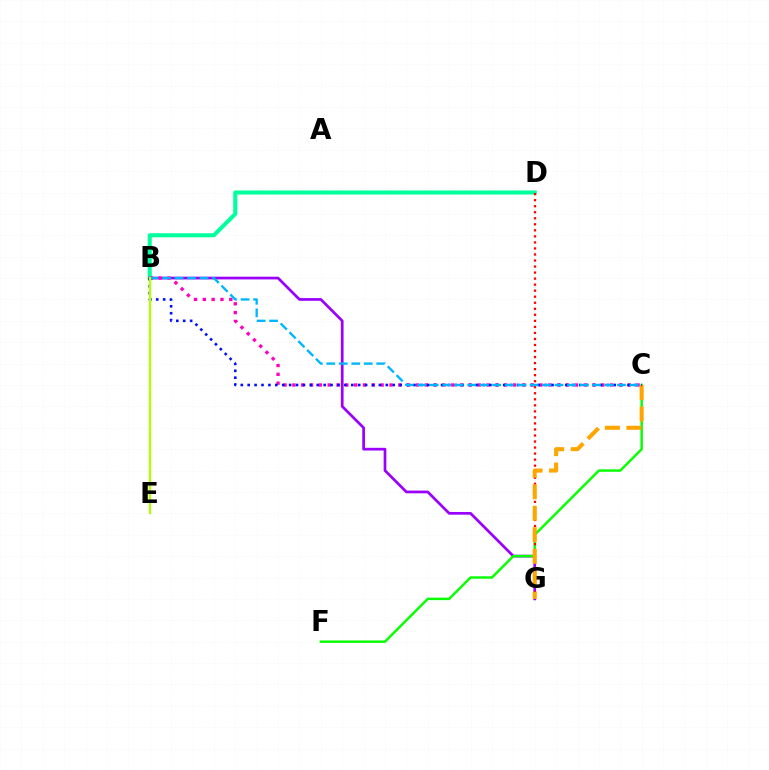{('B', 'D'): [{'color': '#00ff9d', 'line_style': 'solid', 'thickness': 2.92}], ('B', 'G'): [{'color': '#9b00ff', 'line_style': 'solid', 'thickness': 1.96}], ('C', 'F'): [{'color': '#08ff00', 'line_style': 'solid', 'thickness': 1.77}], ('D', 'G'): [{'color': '#ff0000', 'line_style': 'dotted', 'thickness': 1.64}], ('B', 'C'): [{'color': '#ff00bd', 'line_style': 'dotted', 'thickness': 2.4}, {'color': '#0010ff', 'line_style': 'dotted', 'thickness': 1.88}, {'color': '#00b5ff', 'line_style': 'dashed', 'thickness': 1.7}], ('C', 'G'): [{'color': '#ffa500', 'line_style': 'dashed', 'thickness': 2.92}], ('B', 'E'): [{'color': '#b3ff00', 'line_style': 'solid', 'thickness': 1.68}]}